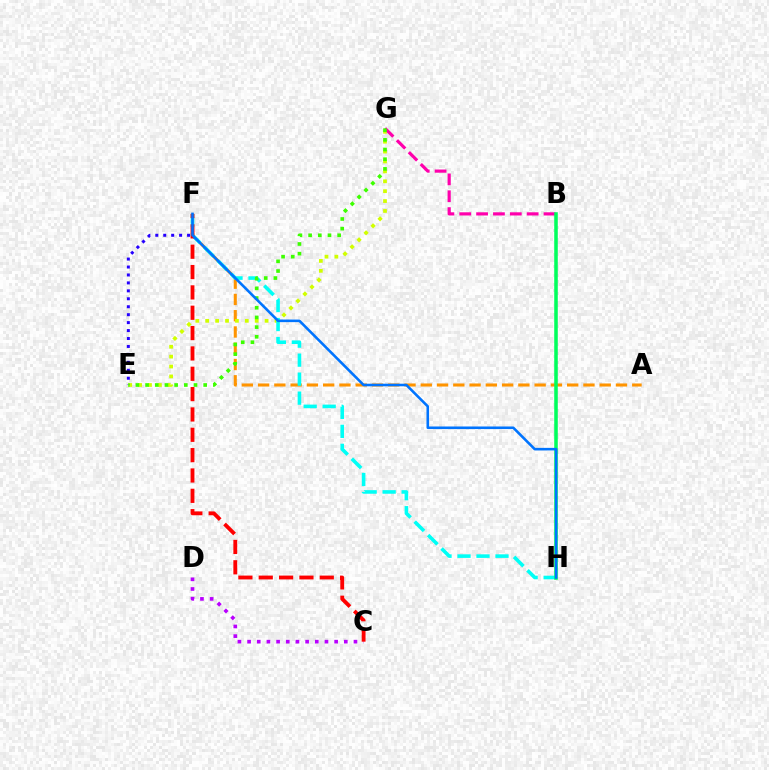{('A', 'F'): [{'color': '#ff9400', 'line_style': 'dashed', 'thickness': 2.21}], ('E', 'G'): [{'color': '#d1ff00', 'line_style': 'dotted', 'thickness': 2.69}, {'color': '#3dff00', 'line_style': 'dotted', 'thickness': 2.63}], ('E', 'F'): [{'color': '#2500ff', 'line_style': 'dotted', 'thickness': 2.16}], ('B', 'G'): [{'color': '#ff00ac', 'line_style': 'dashed', 'thickness': 2.29}], ('C', 'D'): [{'color': '#b900ff', 'line_style': 'dotted', 'thickness': 2.63}], ('F', 'H'): [{'color': '#00fff6', 'line_style': 'dashed', 'thickness': 2.58}, {'color': '#0074ff', 'line_style': 'solid', 'thickness': 1.86}], ('B', 'H'): [{'color': '#00ff5c', 'line_style': 'solid', 'thickness': 2.55}], ('C', 'F'): [{'color': '#ff0000', 'line_style': 'dashed', 'thickness': 2.76}]}